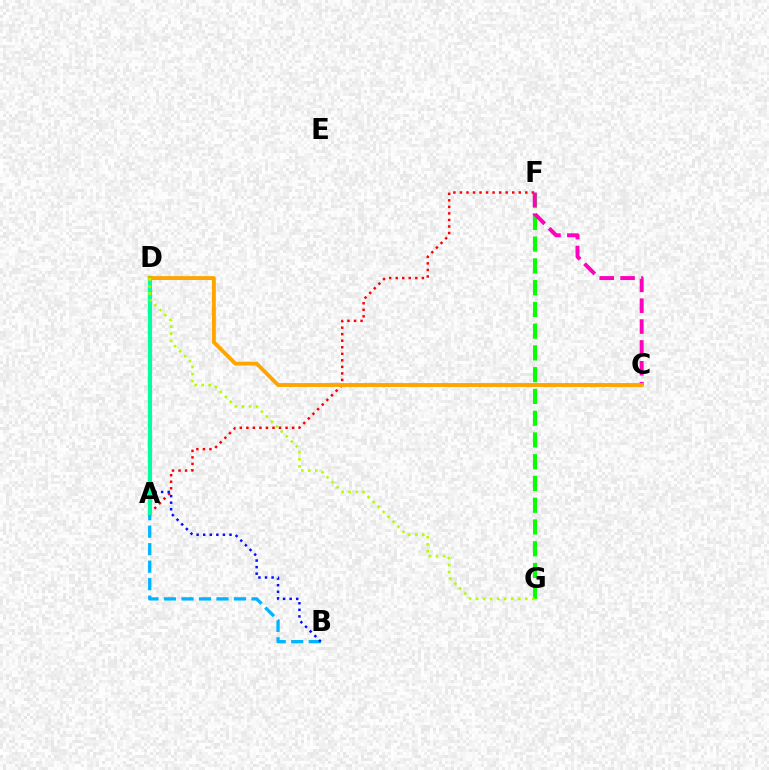{('B', 'D'): [{'color': '#00b5ff', 'line_style': 'dashed', 'thickness': 2.38}, {'color': '#0010ff', 'line_style': 'dotted', 'thickness': 1.79}], ('A', 'D'): [{'color': '#9b00ff', 'line_style': 'solid', 'thickness': 2.96}, {'color': '#00ff9d', 'line_style': 'solid', 'thickness': 2.91}], ('A', 'F'): [{'color': '#ff0000', 'line_style': 'dotted', 'thickness': 1.78}], ('F', 'G'): [{'color': '#08ff00', 'line_style': 'dashed', 'thickness': 2.96}], ('C', 'F'): [{'color': '#ff00bd', 'line_style': 'dashed', 'thickness': 2.83}], ('C', 'D'): [{'color': '#ffa500', 'line_style': 'solid', 'thickness': 2.79}], ('D', 'G'): [{'color': '#b3ff00', 'line_style': 'dotted', 'thickness': 1.91}]}